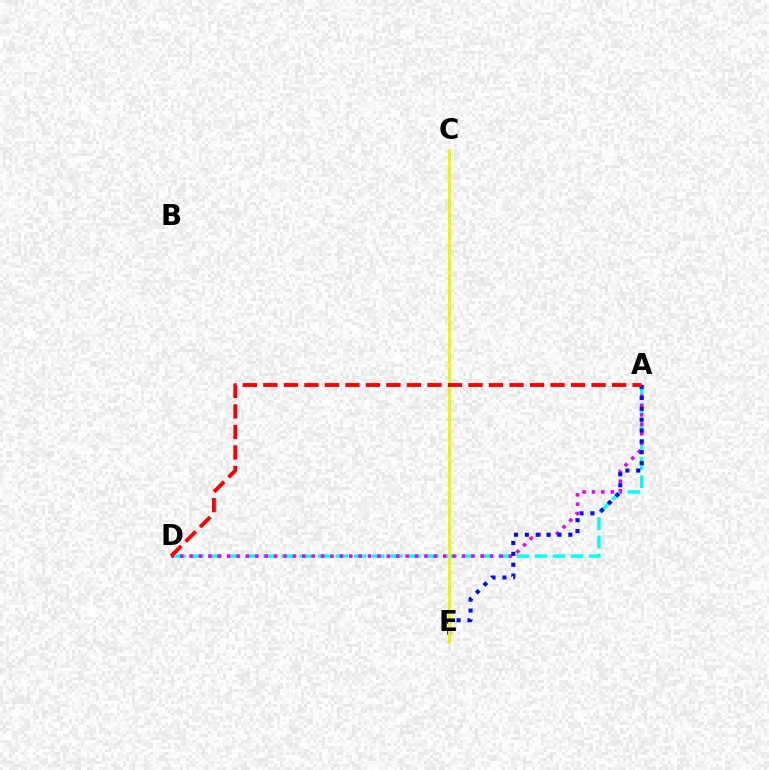{('A', 'D'): [{'color': '#00fff6', 'line_style': 'dashed', 'thickness': 2.46}, {'color': '#ee00ff', 'line_style': 'dotted', 'thickness': 2.55}, {'color': '#ff0000', 'line_style': 'dashed', 'thickness': 2.79}], ('C', 'E'): [{'color': '#08ff00', 'line_style': 'dashed', 'thickness': 2.11}, {'color': '#fcf500', 'line_style': 'solid', 'thickness': 1.99}], ('A', 'E'): [{'color': '#0010ff', 'line_style': 'dotted', 'thickness': 2.95}]}